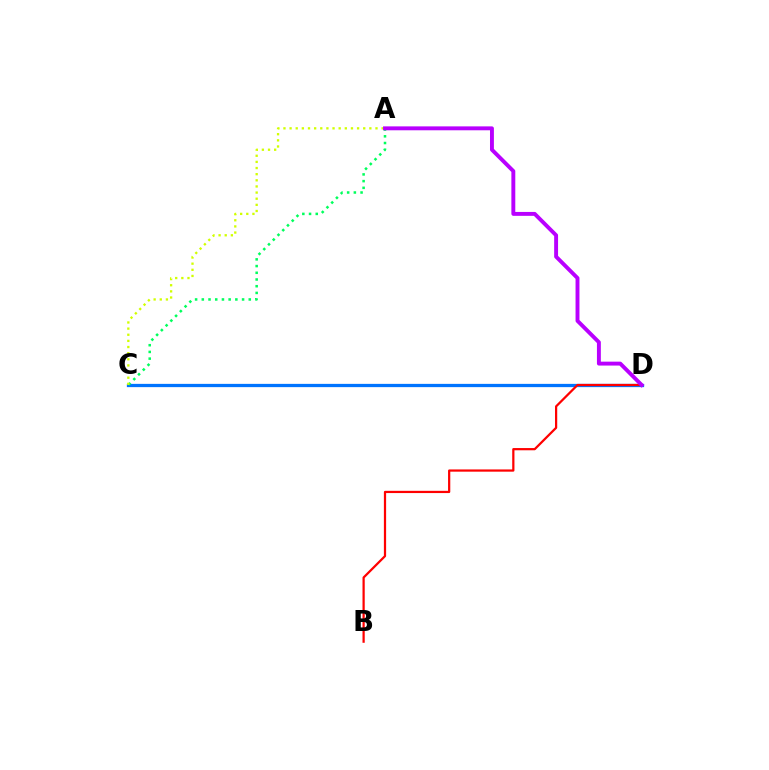{('C', 'D'): [{'color': '#0074ff', 'line_style': 'solid', 'thickness': 2.35}], ('B', 'D'): [{'color': '#ff0000', 'line_style': 'solid', 'thickness': 1.61}], ('A', 'C'): [{'color': '#00ff5c', 'line_style': 'dotted', 'thickness': 1.82}, {'color': '#d1ff00', 'line_style': 'dotted', 'thickness': 1.67}], ('A', 'D'): [{'color': '#b900ff', 'line_style': 'solid', 'thickness': 2.81}]}